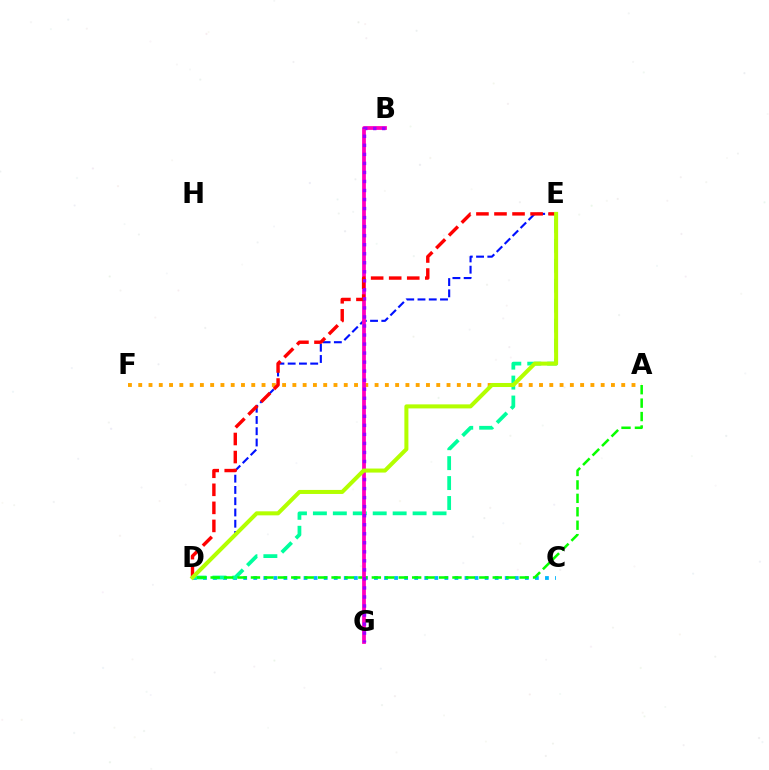{('C', 'D'): [{'color': '#00b5ff', 'line_style': 'dotted', 'thickness': 2.73}], ('A', 'F'): [{'color': '#ffa500', 'line_style': 'dotted', 'thickness': 2.79}], ('D', 'E'): [{'color': '#0010ff', 'line_style': 'dashed', 'thickness': 1.53}, {'color': '#00ff9d', 'line_style': 'dashed', 'thickness': 2.71}, {'color': '#ff0000', 'line_style': 'dashed', 'thickness': 2.45}, {'color': '#b3ff00', 'line_style': 'solid', 'thickness': 2.9}], ('A', 'D'): [{'color': '#08ff00', 'line_style': 'dashed', 'thickness': 1.82}], ('B', 'G'): [{'color': '#ff00bd', 'line_style': 'solid', 'thickness': 2.71}, {'color': '#9b00ff', 'line_style': 'dotted', 'thickness': 2.45}]}